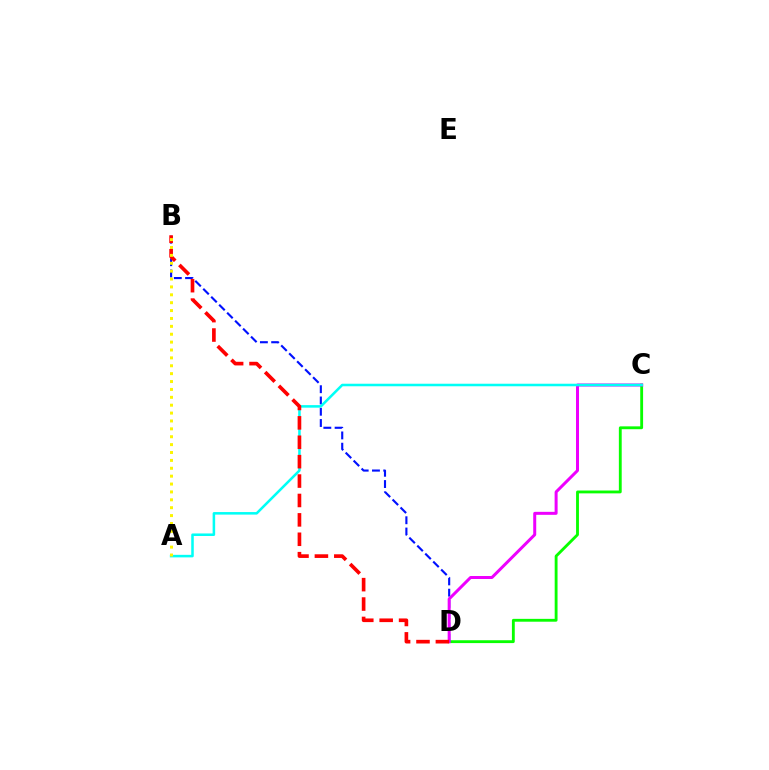{('C', 'D'): [{'color': '#08ff00', 'line_style': 'solid', 'thickness': 2.05}, {'color': '#ee00ff', 'line_style': 'solid', 'thickness': 2.16}], ('B', 'D'): [{'color': '#0010ff', 'line_style': 'dashed', 'thickness': 1.53}, {'color': '#ff0000', 'line_style': 'dashed', 'thickness': 2.64}], ('A', 'C'): [{'color': '#00fff6', 'line_style': 'solid', 'thickness': 1.83}], ('A', 'B'): [{'color': '#fcf500', 'line_style': 'dotted', 'thickness': 2.14}]}